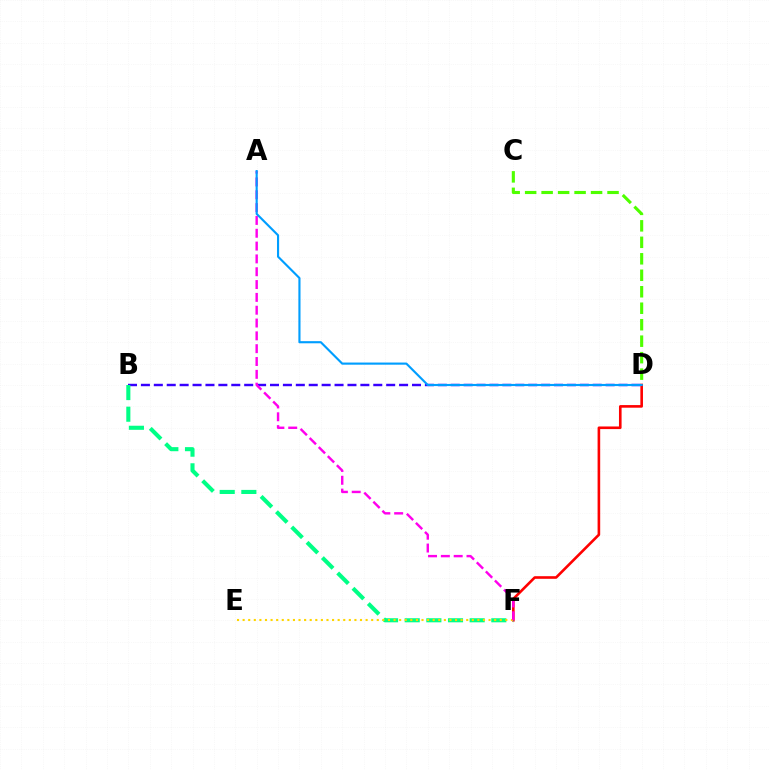{('D', 'F'): [{'color': '#ff0000', 'line_style': 'solid', 'thickness': 1.88}], ('B', 'D'): [{'color': '#3700ff', 'line_style': 'dashed', 'thickness': 1.75}], ('B', 'F'): [{'color': '#00ff86', 'line_style': 'dashed', 'thickness': 2.94}], ('C', 'D'): [{'color': '#4fff00', 'line_style': 'dashed', 'thickness': 2.24}], ('E', 'F'): [{'color': '#ffd500', 'line_style': 'dotted', 'thickness': 1.52}], ('A', 'F'): [{'color': '#ff00ed', 'line_style': 'dashed', 'thickness': 1.74}], ('A', 'D'): [{'color': '#009eff', 'line_style': 'solid', 'thickness': 1.54}]}